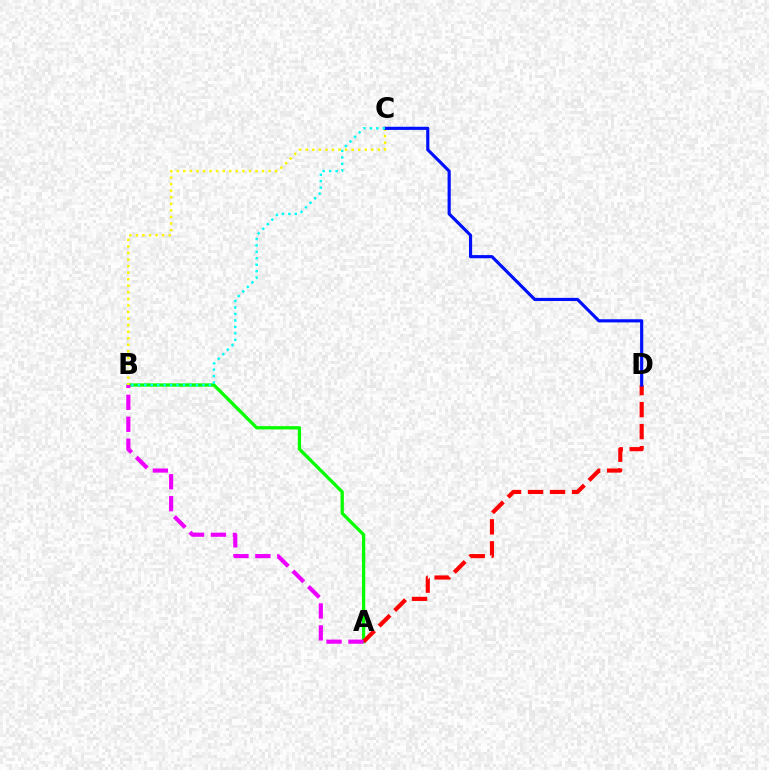{('A', 'B'): [{'color': '#08ff00', 'line_style': 'solid', 'thickness': 2.37}, {'color': '#ee00ff', 'line_style': 'dashed', 'thickness': 2.98}], ('A', 'D'): [{'color': '#ff0000', 'line_style': 'dashed', 'thickness': 2.99}], ('B', 'C'): [{'color': '#fcf500', 'line_style': 'dotted', 'thickness': 1.78}, {'color': '#00fff6', 'line_style': 'dotted', 'thickness': 1.75}], ('C', 'D'): [{'color': '#0010ff', 'line_style': 'solid', 'thickness': 2.27}]}